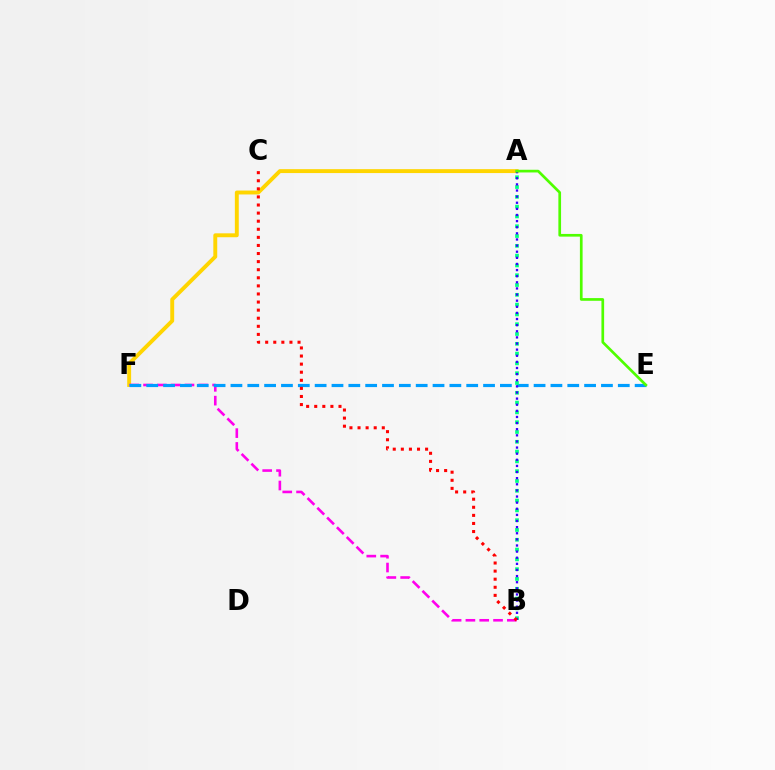{('A', 'F'): [{'color': '#ffd500', 'line_style': 'solid', 'thickness': 2.81}], ('B', 'F'): [{'color': '#ff00ed', 'line_style': 'dashed', 'thickness': 1.88}], ('E', 'F'): [{'color': '#009eff', 'line_style': 'dashed', 'thickness': 2.29}], ('A', 'B'): [{'color': '#00ff86', 'line_style': 'dotted', 'thickness': 2.66}, {'color': '#3700ff', 'line_style': 'dotted', 'thickness': 1.66}], ('A', 'E'): [{'color': '#4fff00', 'line_style': 'solid', 'thickness': 1.94}], ('B', 'C'): [{'color': '#ff0000', 'line_style': 'dotted', 'thickness': 2.2}]}